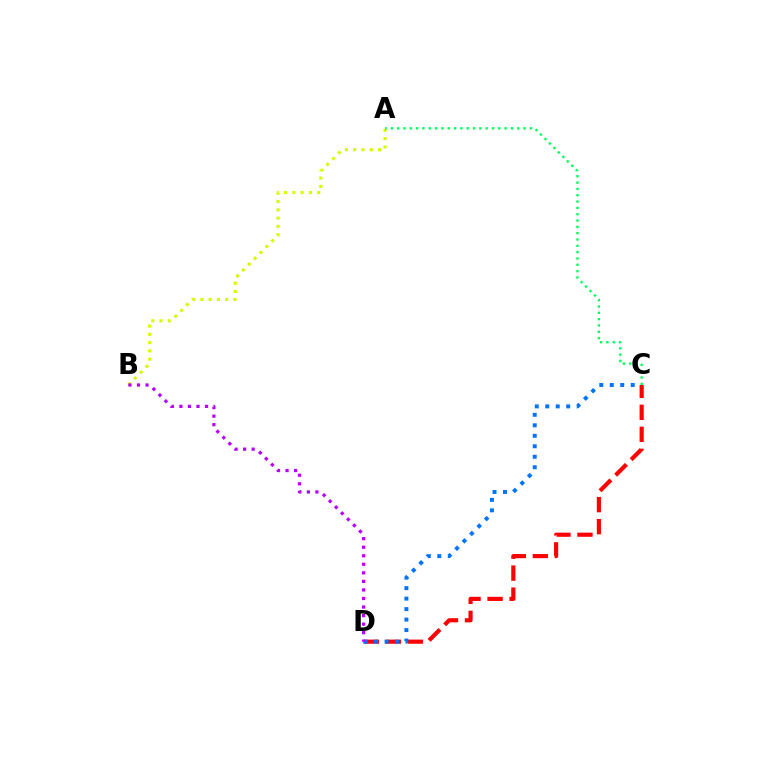{('A', 'B'): [{'color': '#d1ff00', 'line_style': 'dotted', 'thickness': 2.25}], ('C', 'D'): [{'color': '#ff0000', 'line_style': 'dashed', 'thickness': 2.99}, {'color': '#0074ff', 'line_style': 'dotted', 'thickness': 2.85}], ('A', 'C'): [{'color': '#00ff5c', 'line_style': 'dotted', 'thickness': 1.72}], ('B', 'D'): [{'color': '#b900ff', 'line_style': 'dotted', 'thickness': 2.32}]}